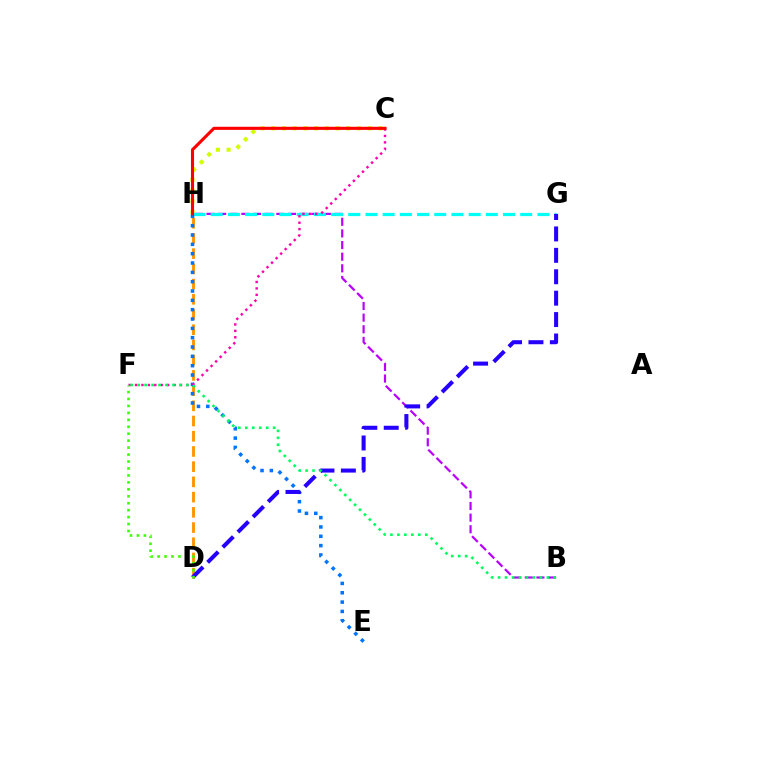{('D', 'H'): [{'color': '#ff9400', 'line_style': 'dashed', 'thickness': 2.07}], ('C', 'H'): [{'color': '#d1ff00', 'line_style': 'dotted', 'thickness': 2.91}, {'color': '#ff0000', 'line_style': 'solid', 'thickness': 2.23}], ('B', 'H'): [{'color': '#b900ff', 'line_style': 'dashed', 'thickness': 1.58}], ('G', 'H'): [{'color': '#00fff6', 'line_style': 'dashed', 'thickness': 2.34}], ('E', 'H'): [{'color': '#0074ff', 'line_style': 'dotted', 'thickness': 2.54}], ('C', 'F'): [{'color': '#ff00ac', 'line_style': 'dotted', 'thickness': 1.74}], ('D', 'G'): [{'color': '#2500ff', 'line_style': 'dashed', 'thickness': 2.91}], ('B', 'F'): [{'color': '#00ff5c', 'line_style': 'dotted', 'thickness': 1.89}], ('D', 'F'): [{'color': '#3dff00', 'line_style': 'dotted', 'thickness': 1.89}]}